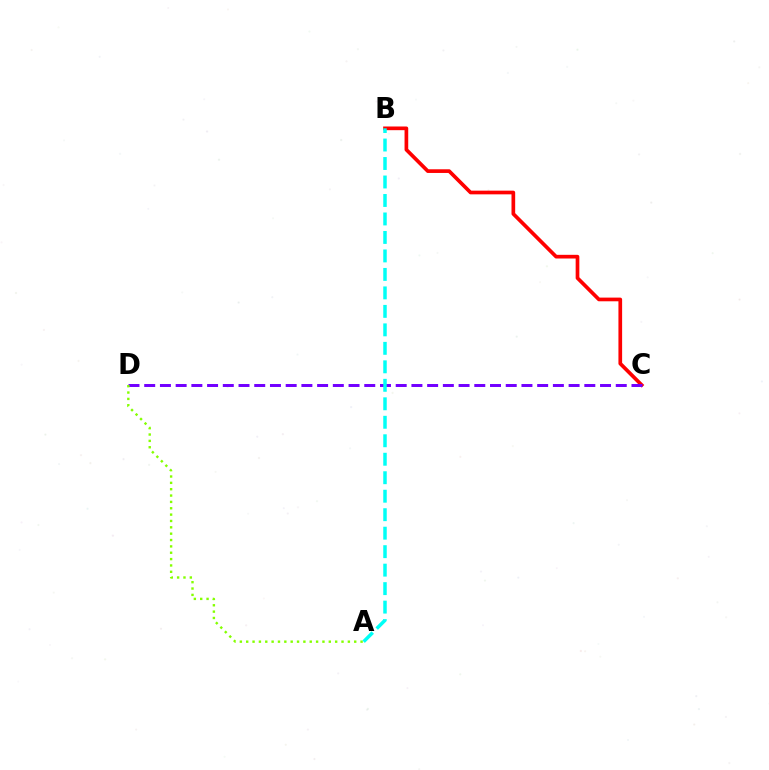{('B', 'C'): [{'color': '#ff0000', 'line_style': 'solid', 'thickness': 2.65}], ('C', 'D'): [{'color': '#7200ff', 'line_style': 'dashed', 'thickness': 2.14}], ('A', 'D'): [{'color': '#84ff00', 'line_style': 'dotted', 'thickness': 1.73}], ('A', 'B'): [{'color': '#00fff6', 'line_style': 'dashed', 'thickness': 2.51}]}